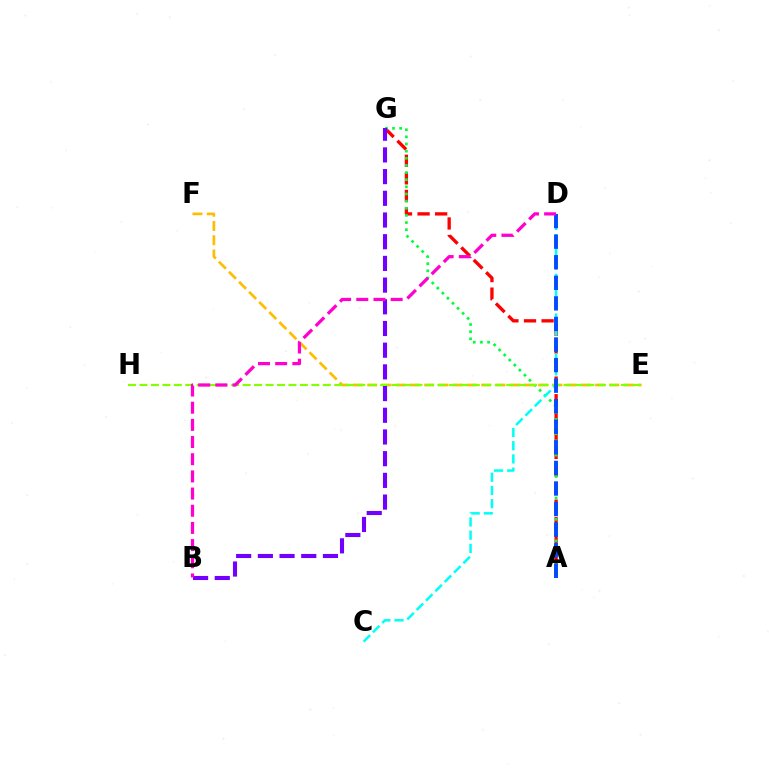{('A', 'G'): [{'color': '#ff0000', 'line_style': 'dashed', 'thickness': 2.39}, {'color': '#00ff39', 'line_style': 'dotted', 'thickness': 1.94}], ('E', 'F'): [{'color': '#ffbd00', 'line_style': 'dashed', 'thickness': 1.94}], ('E', 'H'): [{'color': '#84ff00', 'line_style': 'dashed', 'thickness': 1.56}], ('B', 'G'): [{'color': '#7200ff', 'line_style': 'dashed', 'thickness': 2.95}], ('C', 'D'): [{'color': '#00fff6', 'line_style': 'dashed', 'thickness': 1.8}], ('A', 'D'): [{'color': '#004bff', 'line_style': 'dashed', 'thickness': 2.79}], ('B', 'D'): [{'color': '#ff00cf', 'line_style': 'dashed', 'thickness': 2.33}]}